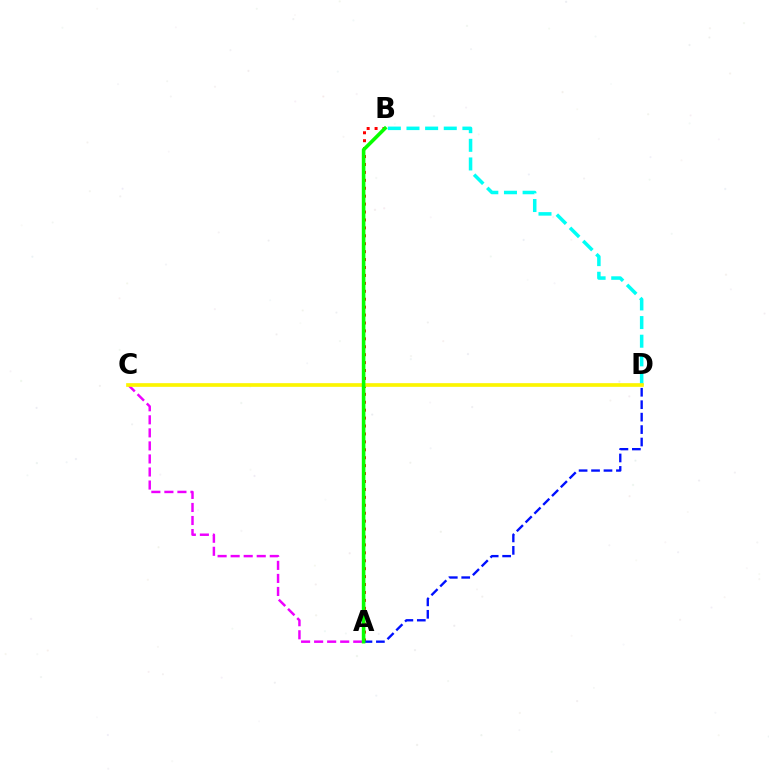{('A', 'B'): [{'color': '#ff0000', 'line_style': 'dotted', 'thickness': 2.15}, {'color': '#08ff00', 'line_style': 'solid', 'thickness': 2.6}], ('A', 'C'): [{'color': '#ee00ff', 'line_style': 'dashed', 'thickness': 1.77}], ('B', 'D'): [{'color': '#00fff6', 'line_style': 'dashed', 'thickness': 2.53}], ('C', 'D'): [{'color': '#fcf500', 'line_style': 'solid', 'thickness': 2.64}], ('A', 'D'): [{'color': '#0010ff', 'line_style': 'dashed', 'thickness': 1.69}]}